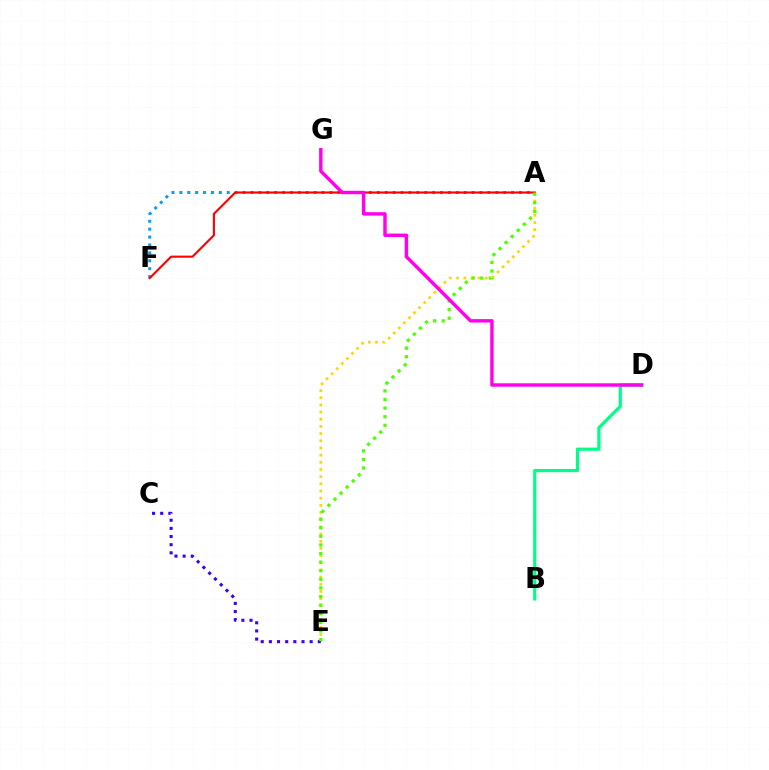{('A', 'F'): [{'color': '#009eff', 'line_style': 'dotted', 'thickness': 2.15}, {'color': '#ff0000', 'line_style': 'solid', 'thickness': 1.52}], ('A', 'E'): [{'color': '#ffd500', 'line_style': 'dotted', 'thickness': 1.95}, {'color': '#4fff00', 'line_style': 'dotted', 'thickness': 2.34}], ('C', 'E'): [{'color': '#3700ff', 'line_style': 'dotted', 'thickness': 2.21}], ('B', 'D'): [{'color': '#00ff86', 'line_style': 'solid', 'thickness': 2.29}], ('D', 'G'): [{'color': '#ff00ed', 'line_style': 'solid', 'thickness': 2.46}]}